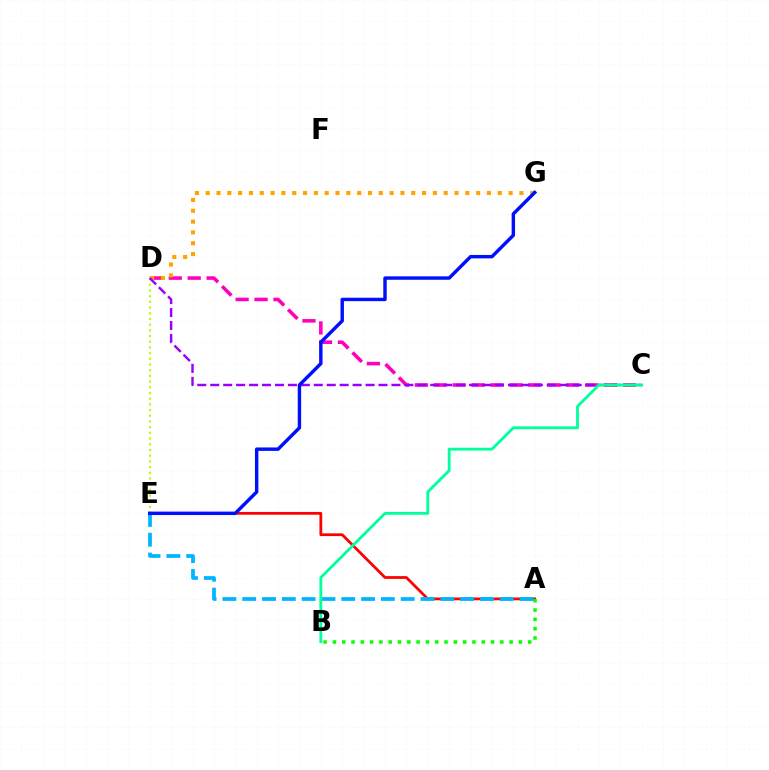{('A', 'E'): [{'color': '#ff0000', 'line_style': 'solid', 'thickness': 1.99}, {'color': '#00b5ff', 'line_style': 'dashed', 'thickness': 2.69}], ('C', 'D'): [{'color': '#ff00bd', 'line_style': 'dashed', 'thickness': 2.57}, {'color': '#9b00ff', 'line_style': 'dashed', 'thickness': 1.76}], ('D', 'E'): [{'color': '#b3ff00', 'line_style': 'dotted', 'thickness': 1.55}], ('D', 'G'): [{'color': '#ffa500', 'line_style': 'dotted', 'thickness': 2.94}], ('A', 'B'): [{'color': '#08ff00', 'line_style': 'dotted', 'thickness': 2.53}], ('E', 'G'): [{'color': '#0010ff', 'line_style': 'solid', 'thickness': 2.47}], ('B', 'C'): [{'color': '#00ff9d', 'line_style': 'solid', 'thickness': 2.03}]}